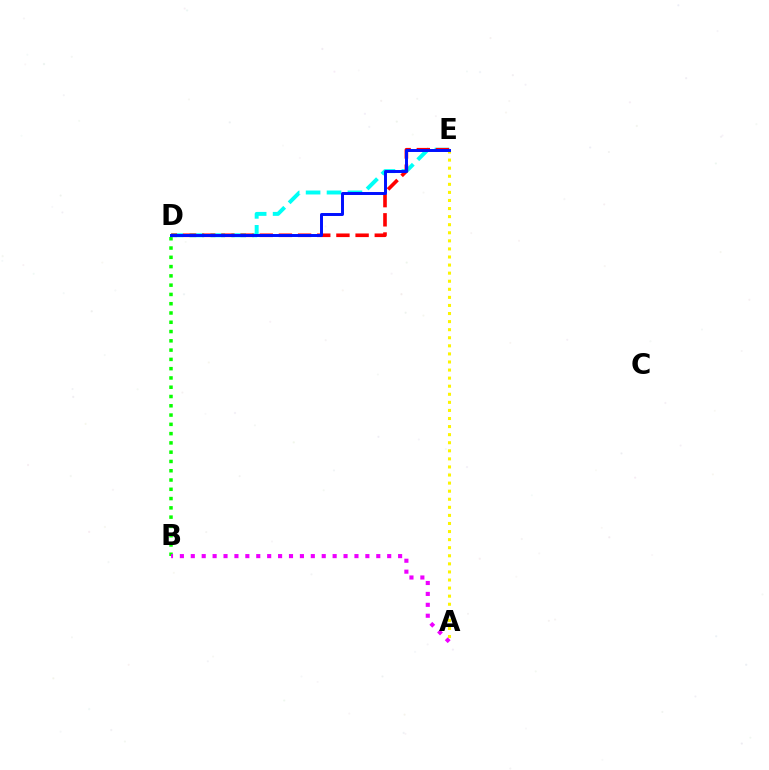{('B', 'D'): [{'color': '#08ff00', 'line_style': 'dotted', 'thickness': 2.52}], ('D', 'E'): [{'color': '#00fff6', 'line_style': 'dashed', 'thickness': 2.84}, {'color': '#ff0000', 'line_style': 'dashed', 'thickness': 2.6}, {'color': '#0010ff', 'line_style': 'solid', 'thickness': 2.13}], ('A', 'B'): [{'color': '#ee00ff', 'line_style': 'dotted', 'thickness': 2.96}], ('A', 'E'): [{'color': '#fcf500', 'line_style': 'dotted', 'thickness': 2.19}]}